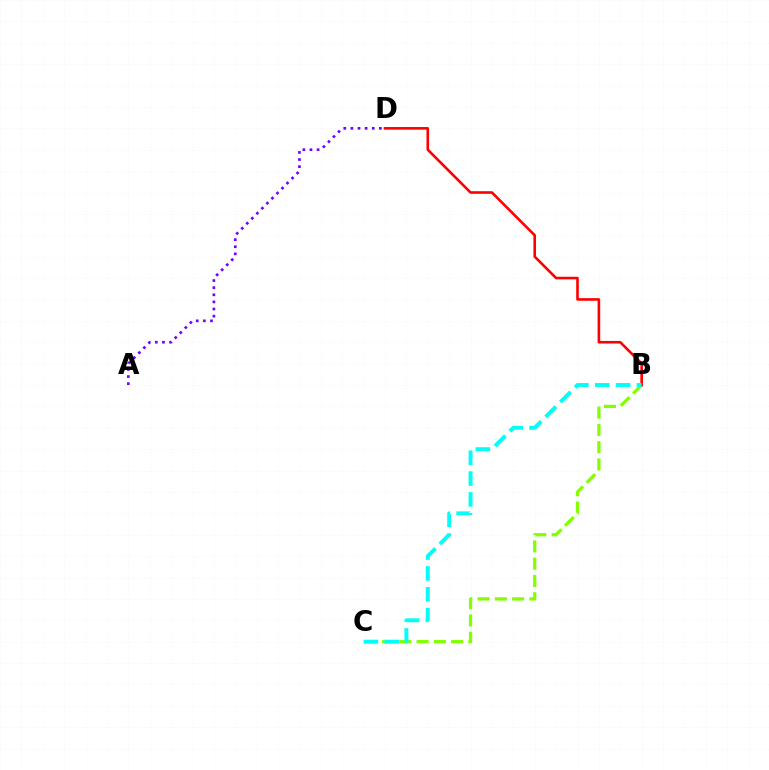{('B', 'C'): [{'color': '#84ff00', 'line_style': 'dashed', 'thickness': 2.35}, {'color': '#00fff6', 'line_style': 'dashed', 'thickness': 2.83}], ('B', 'D'): [{'color': '#ff0000', 'line_style': 'solid', 'thickness': 1.88}], ('A', 'D'): [{'color': '#7200ff', 'line_style': 'dotted', 'thickness': 1.93}]}